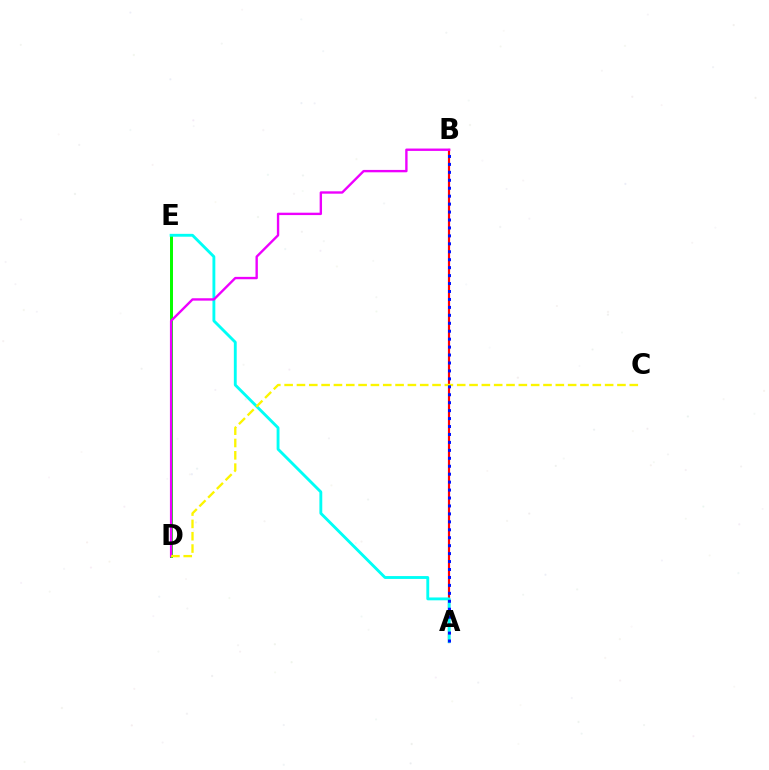{('A', 'B'): [{'color': '#ff0000', 'line_style': 'solid', 'thickness': 1.56}, {'color': '#0010ff', 'line_style': 'dotted', 'thickness': 2.16}], ('D', 'E'): [{'color': '#08ff00', 'line_style': 'solid', 'thickness': 2.15}], ('A', 'E'): [{'color': '#00fff6', 'line_style': 'solid', 'thickness': 2.06}], ('B', 'D'): [{'color': '#ee00ff', 'line_style': 'solid', 'thickness': 1.71}], ('C', 'D'): [{'color': '#fcf500', 'line_style': 'dashed', 'thickness': 1.67}]}